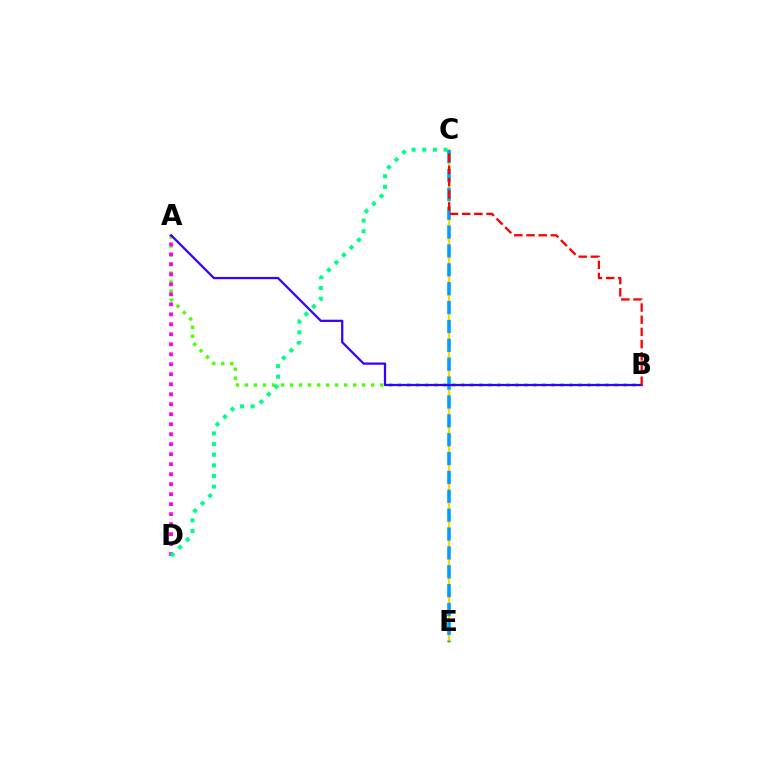{('A', 'B'): [{'color': '#4fff00', 'line_style': 'dotted', 'thickness': 2.45}, {'color': '#3700ff', 'line_style': 'solid', 'thickness': 1.62}], ('A', 'D'): [{'color': '#ff00ed', 'line_style': 'dotted', 'thickness': 2.71}], ('C', 'E'): [{'color': '#ffd500', 'line_style': 'solid', 'thickness': 1.72}, {'color': '#009eff', 'line_style': 'dashed', 'thickness': 2.56}], ('C', 'D'): [{'color': '#00ff86', 'line_style': 'dotted', 'thickness': 2.89}], ('B', 'C'): [{'color': '#ff0000', 'line_style': 'dashed', 'thickness': 1.66}]}